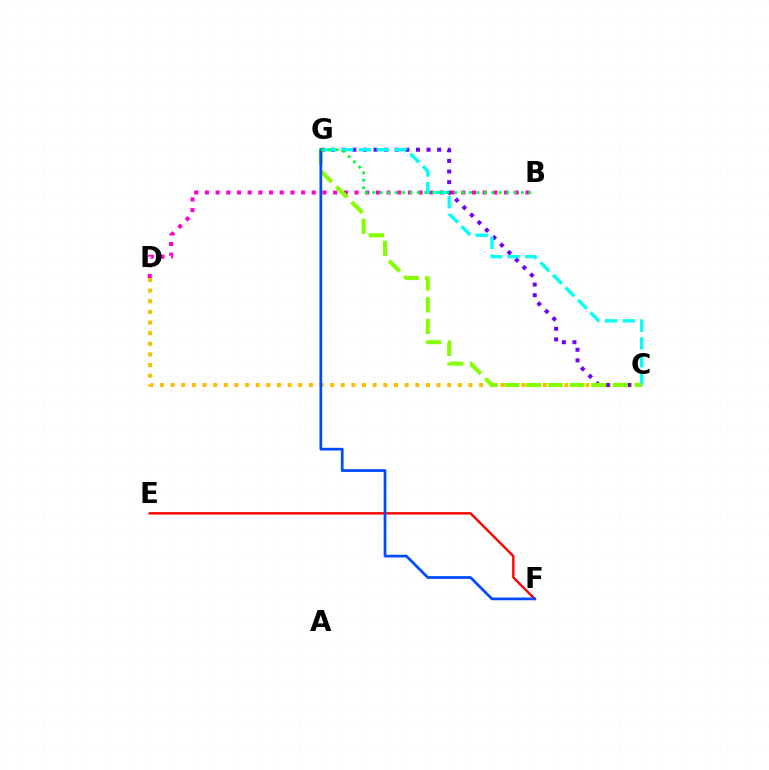{('B', 'D'): [{'color': '#ff00cf', 'line_style': 'dotted', 'thickness': 2.9}], ('E', 'F'): [{'color': '#ff0000', 'line_style': 'solid', 'thickness': 1.72}], ('C', 'D'): [{'color': '#ffbd00', 'line_style': 'dotted', 'thickness': 2.89}], ('C', 'G'): [{'color': '#7200ff', 'line_style': 'dotted', 'thickness': 2.88}, {'color': '#00fff6', 'line_style': 'dashed', 'thickness': 2.41}, {'color': '#84ff00', 'line_style': 'dashed', 'thickness': 2.95}], ('F', 'G'): [{'color': '#004bff', 'line_style': 'solid', 'thickness': 1.97}], ('B', 'G'): [{'color': '#00ff39', 'line_style': 'dotted', 'thickness': 2.02}]}